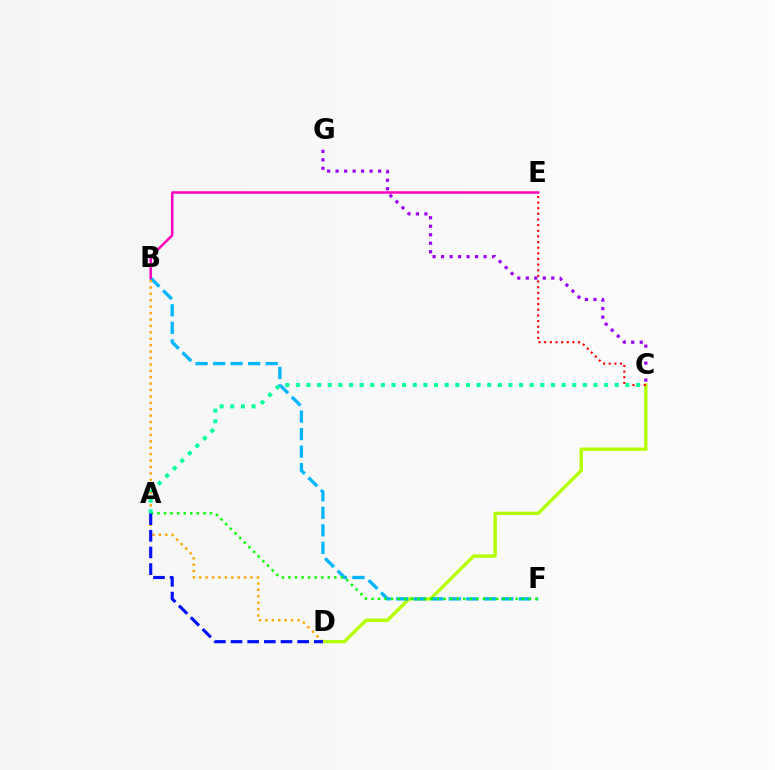{('C', 'D'): [{'color': '#b3ff00', 'line_style': 'solid', 'thickness': 2.43}], ('B', 'F'): [{'color': '#00b5ff', 'line_style': 'dashed', 'thickness': 2.38}], ('B', 'E'): [{'color': '#ff00bd', 'line_style': 'solid', 'thickness': 1.79}], ('A', 'F'): [{'color': '#08ff00', 'line_style': 'dotted', 'thickness': 1.78}], ('C', 'G'): [{'color': '#9b00ff', 'line_style': 'dotted', 'thickness': 2.31}], ('C', 'E'): [{'color': '#ff0000', 'line_style': 'dotted', 'thickness': 1.53}], ('B', 'D'): [{'color': '#ffa500', 'line_style': 'dotted', 'thickness': 1.74}], ('A', 'D'): [{'color': '#0010ff', 'line_style': 'dashed', 'thickness': 2.26}], ('A', 'C'): [{'color': '#00ff9d', 'line_style': 'dotted', 'thickness': 2.89}]}